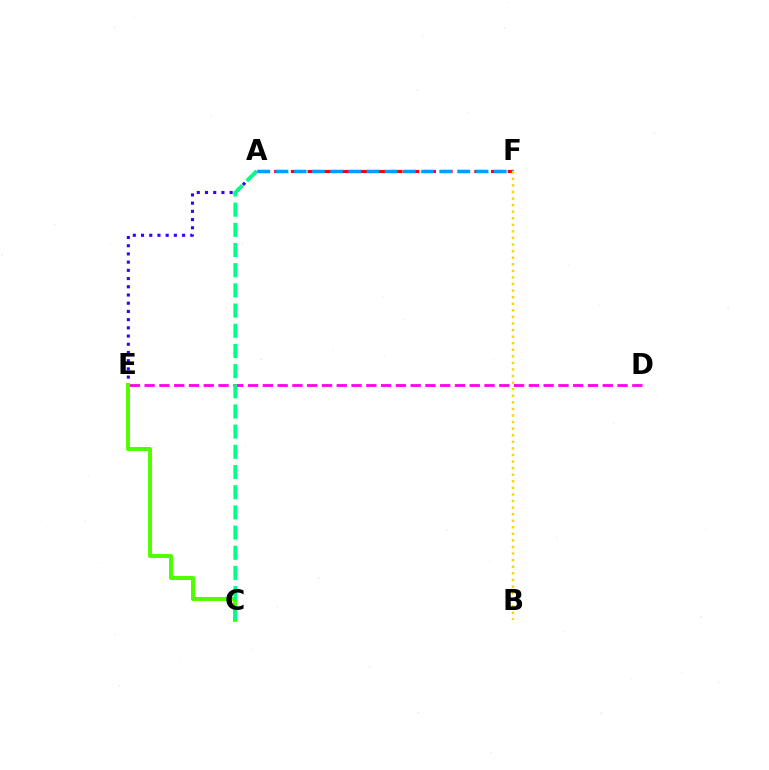{('A', 'F'): [{'color': '#ff0000', 'line_style': 'dashed', 'thickness': 2.27}, {'color': '#009eff', 'line_style': 'dashed', 'thickness': 2.47}], ('A', 'E'): [{'color': '#3700ff', 'line_style': 'dotted', 'thickness': 2.23}], ('D', 'E'): [{'color': '#ff00ed', 'line_style': 'dashed', 'thickness': 2.01}], ('C', 'E'): [{'color': '#4fff00', 'line_style': 'solid', 'thickness': 2.86}], ('B', 'F'): [{'color': '#ffd500', 'line_style': 'dotted', 'thickness': 1.79}], ('A', 'C'): [{'color': '#00ff86', 'line_style': 'dashed', 'thickness': 2.74}]}